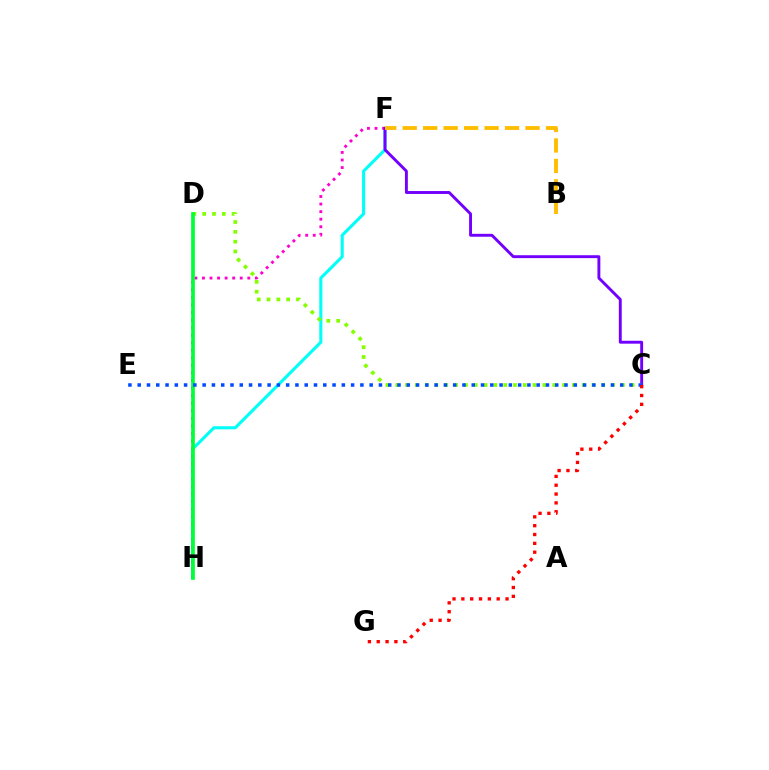{('F', 'H'): [{'color': '#00fff6', 'line_style': 'solid', 'thickness': 2.22}, {'color': '#ff00cf', 'line_style': 'dotted', 'thickness': 2.05}], ('C', 'F'): [{'color': '#7200ff', 'line_style': 'solid', 'thickness': 2.09}], ('C', 'D'): [{'color': '#84ff00', 'line_style': 'dotted', 'thickness': 2.67}], ('D', 'H'): [{'color': '#00ff39', 'line_style': 'solid', 'thickness': 2.65}], ('B', 'F'): [{'color': '#ffbd00', 'line_style': 'dashed', 'thickness': 2.78}], ('C', 'E'): [{'color': '#004bff', 'line_style': 'dotted', 'thickness': 2.52}], ('C', 'G'): [{'color': '#ff0000', 'line_style': 'dotted', 'thickness': 2.4}]}